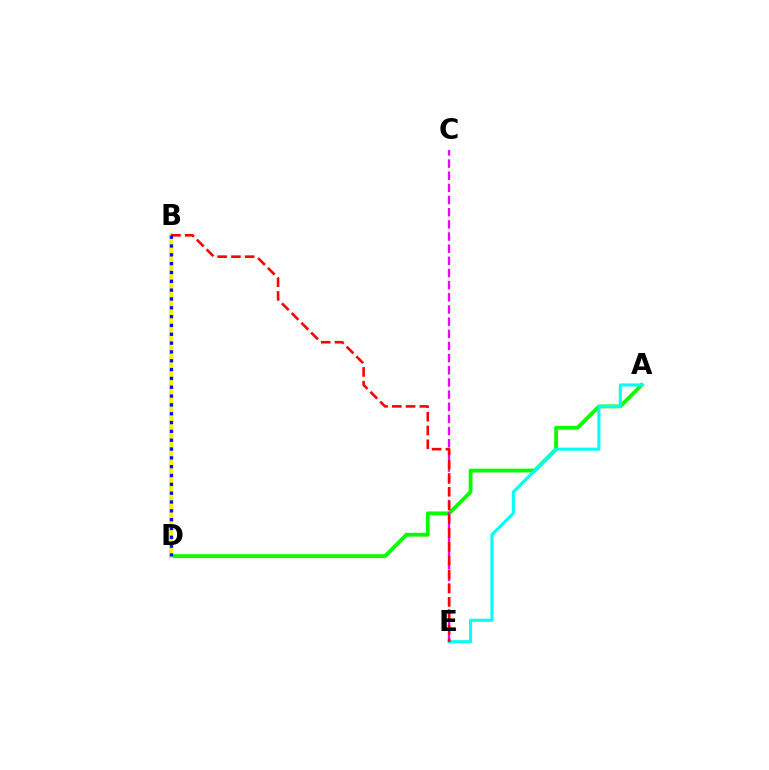{('A', 'D'): [{'color': '#08ff00', 'line_style': 'solid', 'thickness': 2.74}], ('A', 'E'): [{'color': '#00fff6', 'line_style': 'solid', 'thickness': 2.21}], ('C', 'E'): [{'color': '#ee00ff', 'line_style': 'dashed', 'thickness': 1.65}], ('B', 'D'): [{'color': '#fcf500', 'line_style': 'solid', 'thickness': 2.85}, {'color': '#0010ff', 'line_style': 'dotted', 'thickness': 2.4}], ('B', 'E'): [{'color': '#ff0000', 'line_style': 'dashed', 'thickness': 1.87}]}